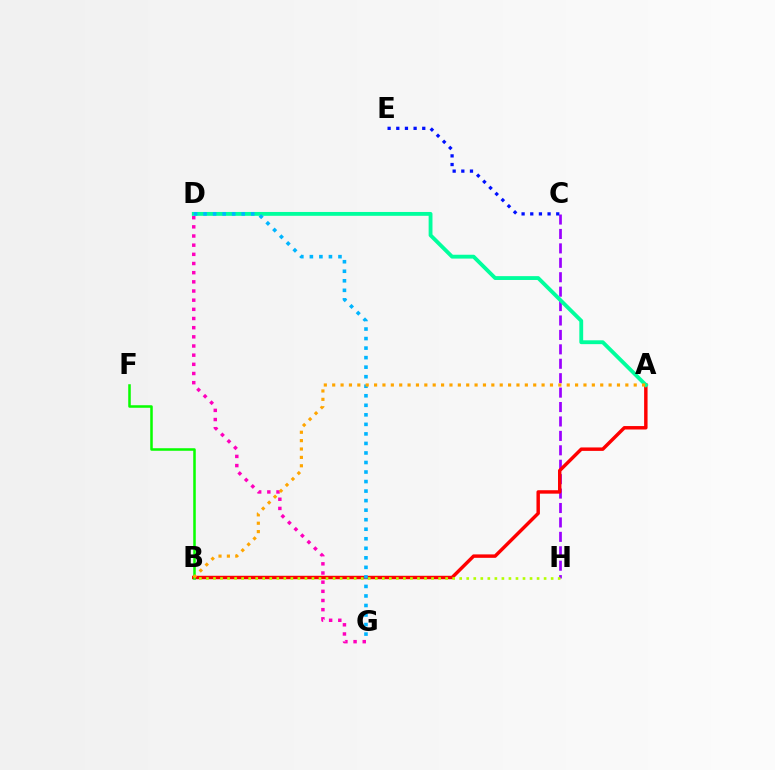{('C', 'H'): [{'color': '#9b00ff', 'line_style': 'dashed', 'thickness': 1.96}], ('D', 'G'): [{'color': '#ff00bd', 'line_style': 'dotted', 'thickness': 2.49}, {'color': '#00b5ff', 'line_style': 'dotted', 'thickness': 2.59}], ('A', 'B'): [{'color': '#ff0000', 'line_style': 'solid', 'thickness': 2.48}, {'color': '#ffa500', 'line_style': 'dotted', 'thickness': 2.28}], ('A', 'D'): [{'color': '#00ff9d', 'line_style': 'solid', 'thickness': 2.77}], ('C', 'E'): [{'color': '#0010ff', 'line_style': 'dotted', 'thickness': 2.35}], ('B', 'F'): [{'color': '#08ff00', 'line_style': 'solid', 'thickness': 1.82}], ('B', 'H'): [{'color': '#b3ff00', 'line_style': 'dotted', 'thickness': 1.91}]}